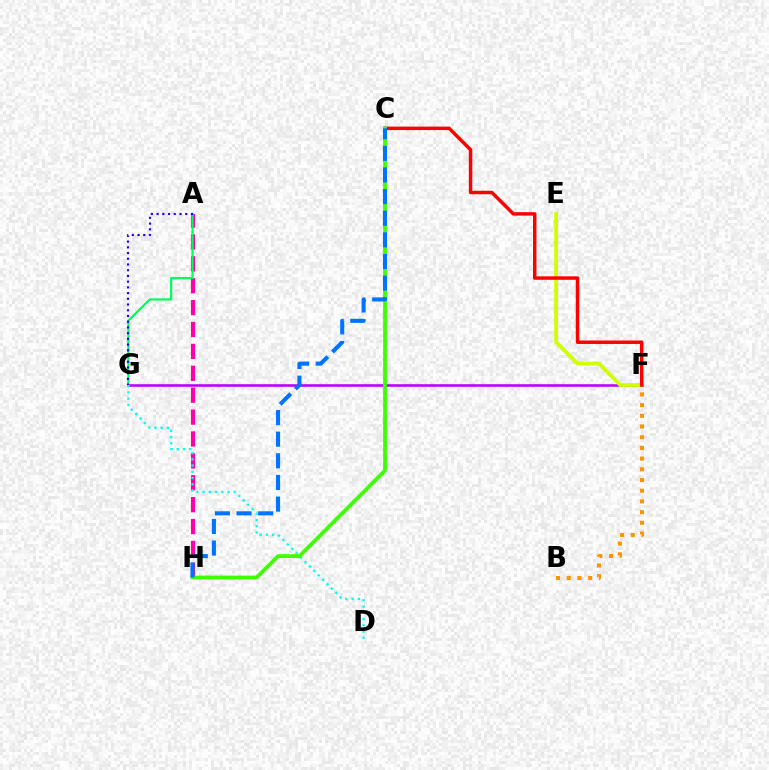{('F', 'G'): [{'color': '#b900ff', 'line_style': 'solid', 'thickness': 1.85}], ('B', 'F'): [{'color': '#ff9400', 'line_style': 'dotted', 'thickness': 2.91}], ('E', 'F'): [{'color': '#d1ff00', 'line_style': 'solid', 'thickness': 2.73}], ('A', 'H'): [{'color': '#ff00ac', 'line_style': 'dashed', 'thickness': 2.97}], ('A', 'G'): [{'color': '#00ff5c', 'line_style': 'solid', 'thickness': 1.56}, {'color': '#2500ff', 'line_style': 'dotted', 'thickness': 1.55}], ('C', 'F'): [{'color': '#ff0000', 'line_style': 'solid', 'thickness': 2.49}], ('D', 'G'): [{'color': '#00fff6', 'line_style': 'dotted', 'thickness': 1.69}], ('C', 'H'): [{'color': '#3dff00', 'line_style': 'solid', 'thickness': 2.71}, {'color': '#0074ff', 'line_style': 'dashed', 'thickness': 2.94}]}